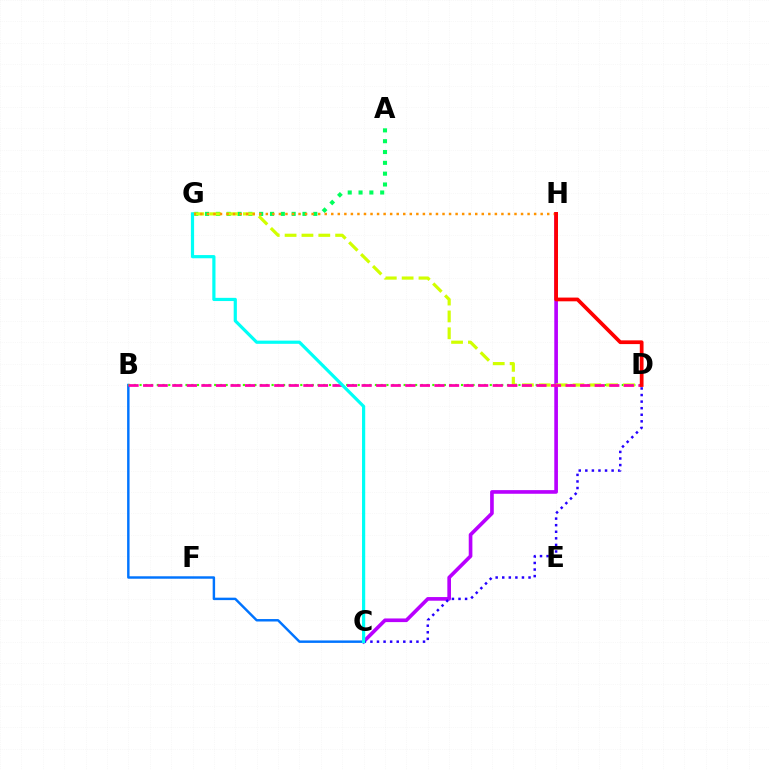{('A', 'G'): [{'color': '#00ff5c', 'line_style': 'dotted', 'thickness': 2.94}], ('C', 'H'): [{'color': '#b900ff', 'line_style': 'solid', 'thickness': 2.63}], ('B', 'C'): [{'color': '#0074ff', 'line_style': 'solid', 'thickness': 1.76}], ('C', 'D'): [{'color': '#2500ff', 'line_style': 'dotted', 'thickness': 1.79}], ('B', 'D'): [{'color': '#3dff00', 'line_style': 'dotted', 'thickness': 1.56}, {'color': '#ff00ac', 'line_style': 'dashed', 'thickness': 1.98}], ('D', 'G'): [{'color': '#d1ff00', 'line_style': 'dashed', 'thickness': 2.29}], ('G', 'H'): [{'color': '#ff9400', 'line_style': 'dotted', 'thickness': 1.78}], ('D', 'H'): [{'color': '#ff0000', 'line_style': 'solid', 'thickness': 2.69}], ('C', 'G'): [{'color': '#00fff6', 'line_style': 'solid', 'thickness': 2.3}]}